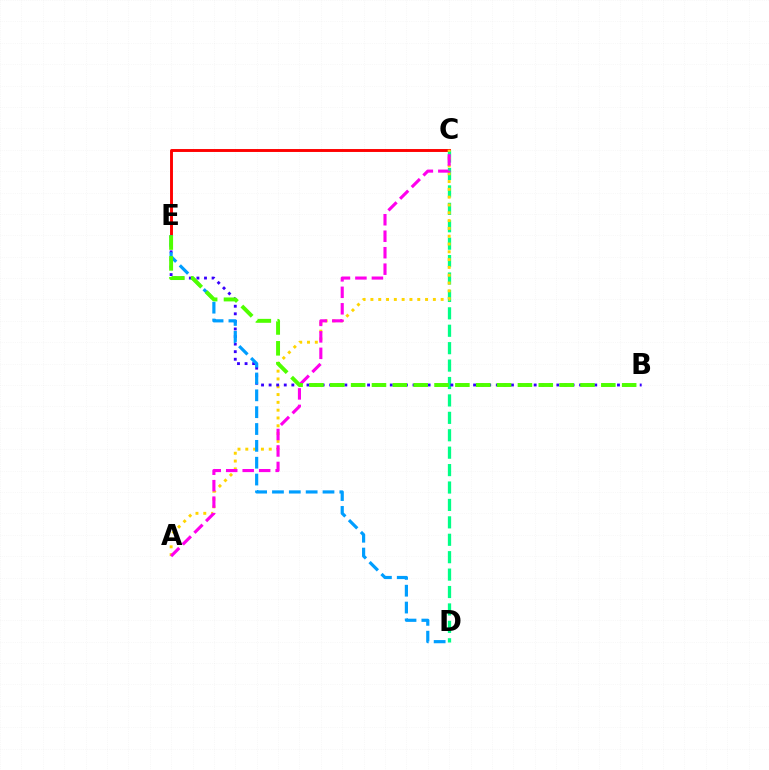{('C', 'E'): [{'color': '#ff0000', 'line_style': 'solid', 'thickness': 2.09}], ('C', 'D'): [{'color': '#00ff86', 'line_style': 'dashed', 'thickness': 2.37}], ('A', 'C'): [{'color': '#ffd500', 'line_style': 'dotted', 'thickness': 2.12}, {'color': '#ff00ed', 'line_style': 'dashed', 'thickness': 2.24}], ('B', 'E'): [{'color': '#3700ff', 'line_style': 'dotted', 'thickness': 2.06}, {'color': '#4fff00', 'line_style': 'dashed', 'thickness': 2.83}], ('D', 'E'): [{'color': '#009eff', 'line_style': 'dashed', 'thickness': 2.29}]}